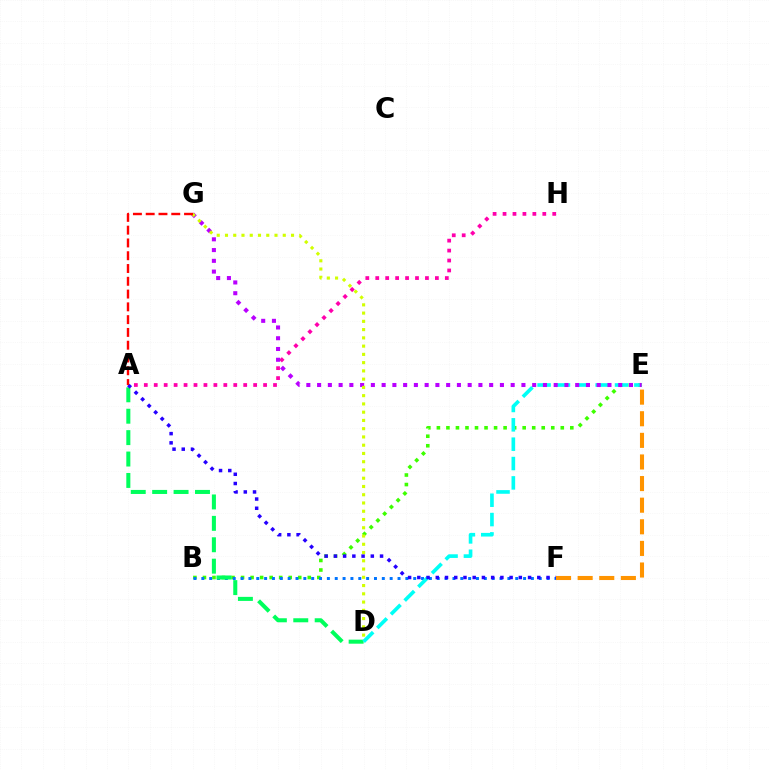{('A', 'H'): [{'color': '#ff00ac', 'line_style': 'dotted', 'thickness': 2.7}], ('B', 'E'): [{'color': '#3dff00', 'line_style': 'dotted', 'thickness': 2.59}], ('B', 'F'): [{'color': '#0074ff', 'line_style': 'dotted', 'thickness': 2.13}], ('A', 'D'): [{'color': '#00ff5c', 'line_style': 'dashed', 'thickness': 2.91}], ('D', 'E'): [{'color': '#00fff6', 'line_style': 'dashed', 'thickness': 2.63}], ('A', 'F'): [{'color': '#2500ff', 'line_style': 'dotted', 'thickness': 2.51}], ('E', 'G'): [{'color': '#b900ff', 'line_style': 'dotted', 'thickness': 2.92}], ('D', 'G'): [{'color': '#d1ff00', 'line_style': 'dotted', 'thickness': 2.24}], ('A', 'G'): [{'color': '#ff0000', 'line_style': 'dashed', 'thickness': 1.74}], ('E', 'F'): [{'color': '#ff9400', 'line_style': 'dashed', 'thickness': 2.94}]}